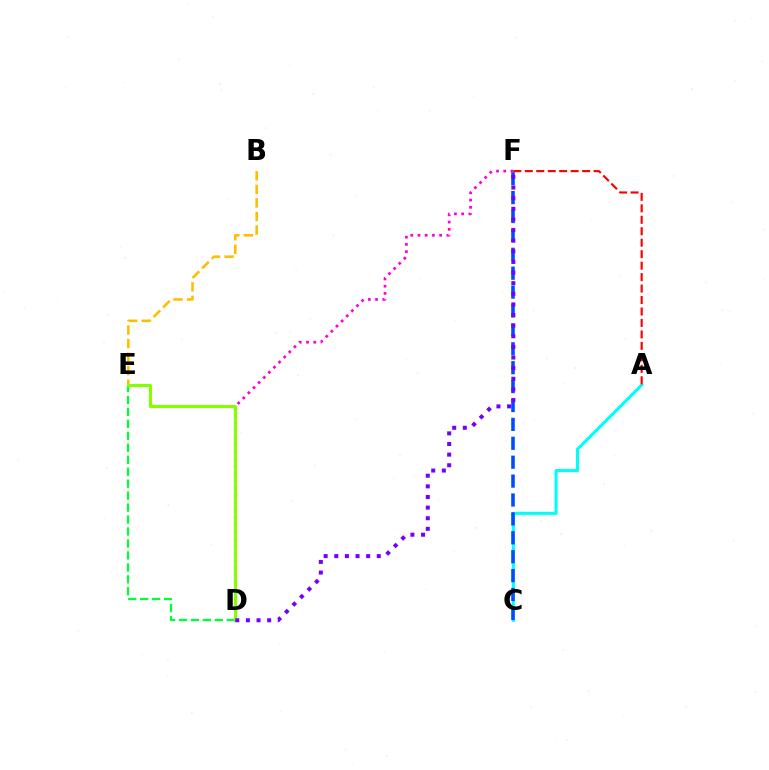{('A', 'C'): [{'color': '#00fff6', 'line_style': 'solid', 'thickness': 2.21}], ('B', 'E'): [{'color': '#ffbd00', 'line_style': 'dashed', 'thickness': 1.84}], ('C', 'F'): [{'color': '#004bff', 'line_style': 'dashed', 'thickness': 2.57}], ('D', 'F'): [{'color': '#ff00cf', 'line_style': 'dotted', 'thickness': 1.97}, {'color': '#7200ff', 'line_style': 'dotted', 'thickness': 2.89}], ('D', 'E'): [{'color': '#00ff39', 'line_style': 'dashed', 'thickness': 1.62}, {'color': '#84ff00', 'line_style': 'solid', 'thickness': 2.24}], ('A', 'F'): [{'color': '#ff0000', 'line_style': 'dashed', 'thickness': 1.56}]}